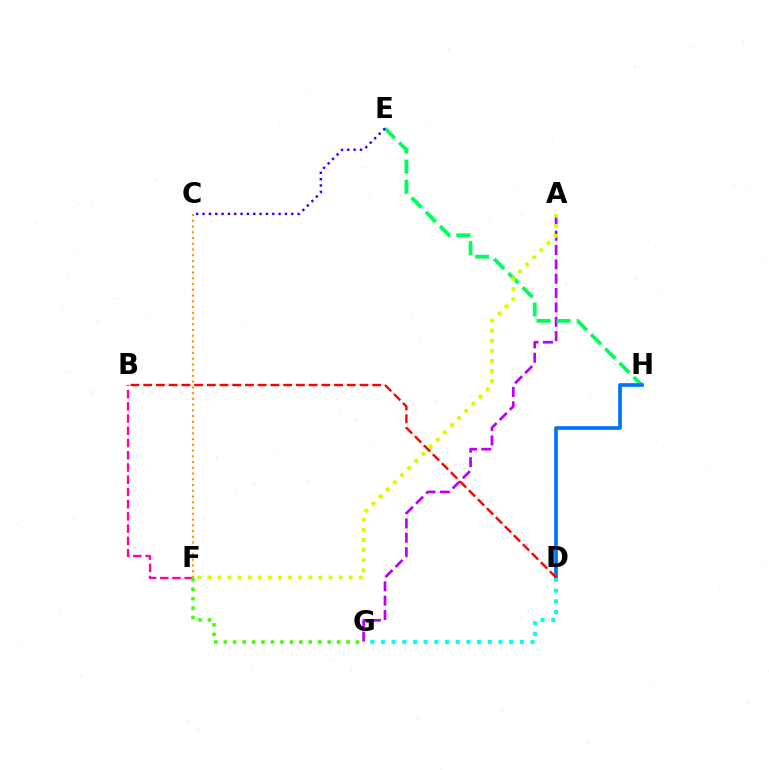{('B', 'F'): [{'color': '#ff00ac', 'line_style': 'dashed', 'thickness': 1.66}], ('A', 'G'): [{'color': '#b900ff', 'line_style': 'dashed', 'thickness': 1.95}], ('C', 'F'): [{'color': '#ff9400', 'line_style': 'dotted', 'thickness': 1.56}], ('F', 'G'): [{'color': '#3dff00', 'line_style': 'dotted', 'thickness': 2.57}], ('E', 'H'): [{'color': '#00ff5c', 'line_style': 'dashed', 'thickness': 2.73}], ('D', 'H'): [{'color': '#0074ff', 'line_style': 'solid', 'thickness': 2.66}], ('C', 'E'): [{'color': '#2500ff', 'line_style': 'dotted', 'thickness': 1.72}], ('D', 'G'): [{'color': '#00fff6', 'line_style': 'dotted', 'thickness': 2.9}], ('B', 'D'): [{'color': '#ff0000', 'line_style': 'dashed', 'thickness': 1.73}], ('A', 'F'): [{'color': '#d1ff00', 'line_style': 'dotted', 'thickness': 2.74}]}